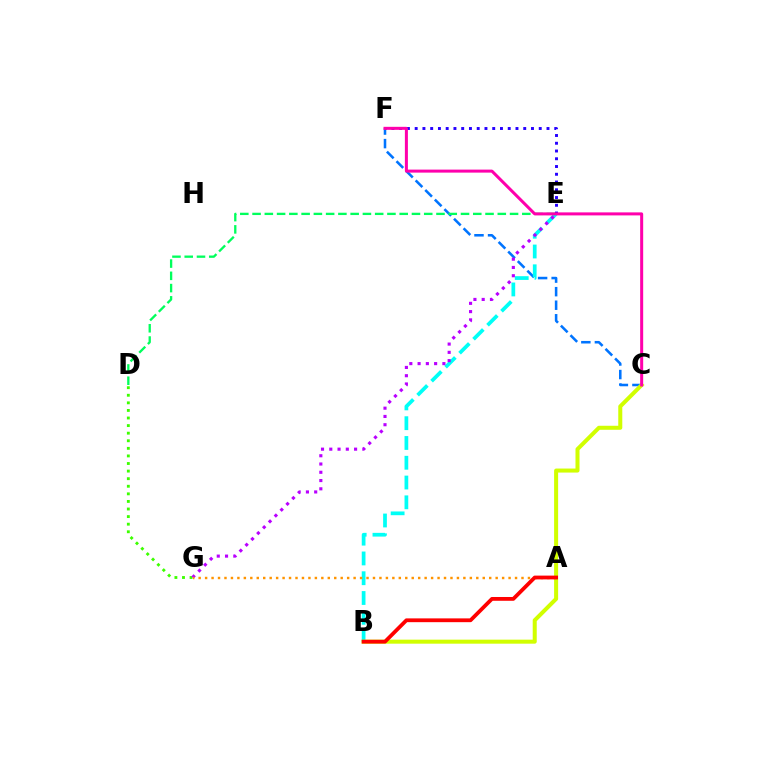{('D', 'G'): [{'color': '#3dff00', 'line_style': 'dotted', 'thickness': 2.06}], ('C', 'F'): [{'color': '#0074ff', 'line_style': 'dashed', 'thickness': 1.84}, {'color': '#ff00ac', 'line_style': 'solid', 'thickness': 2.17}], ('B', 'E'): [{'color': '#00fff6', 'line_style': 'dashed', 'thickness': 2.69}], ('B', 'C'): [{'color': '#d1ff00', 'line_style': 'solid', 'thickness': 2.9}], ('E', 'G'): [{'color': '#b900ff', 'line_style': 'dotted', 'thickness': 2.25}], ('E', 'F'): [{'color': '#2500ff', 'line_style': 'dotted', 'thickness': 2.11}], ('A', 'G'): [{'color': '#ff9400', 'line_style': 'dotted', 'thickness': 1.75}], ('D', 'E'): [{'color': '#00ff5c', 'line_style': 'dashed', 'thickness': 1.67}], ('A', 'B'): [{'color': '#ff0000', 'line_style': 'solid', 'thickness': 2.73}]}